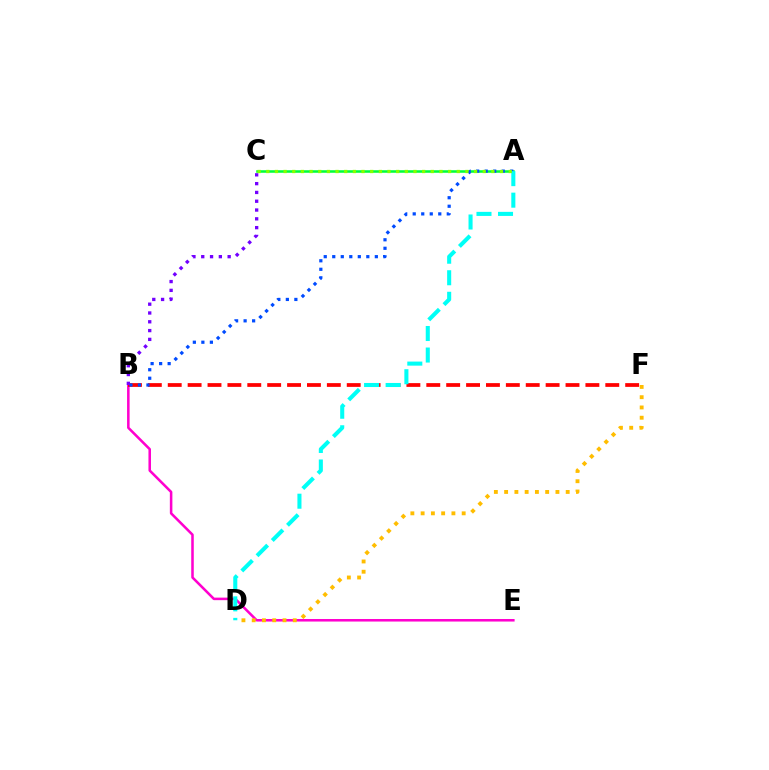{('A', 'C'): [{'color': '#00ff39', 'line_style': 'solid', 'thickness': 1.83}, {'color': '#84ff00', 'line_style': 'dotted', 'thickness': 2.35}], ('B', 'E'): [{'color': '#ff00cf', 'line_style': 'solid', 'thickness': 1.83}], ('B', 'F'): [{'color': '#ff0000', 'line_style': 'dashed', 'thickness': 2.7}], ('D', 'F'): [{'color': '#ffbd00', 'line_style': 'dotted', 'thickness': 2.79}], ('A', 'B'): [{'color': '#004bff', 'line_style': 'dotted', 'thickness': 2.31}], ('A', 'D'): [{'color': '#00fff6', 'line_style': 'dashed', 'thickness': 2.93}], ('B', 'C'): [{'color': '#7200ff', 'line_style': 'dotted', 'thickness': 2.39}]}